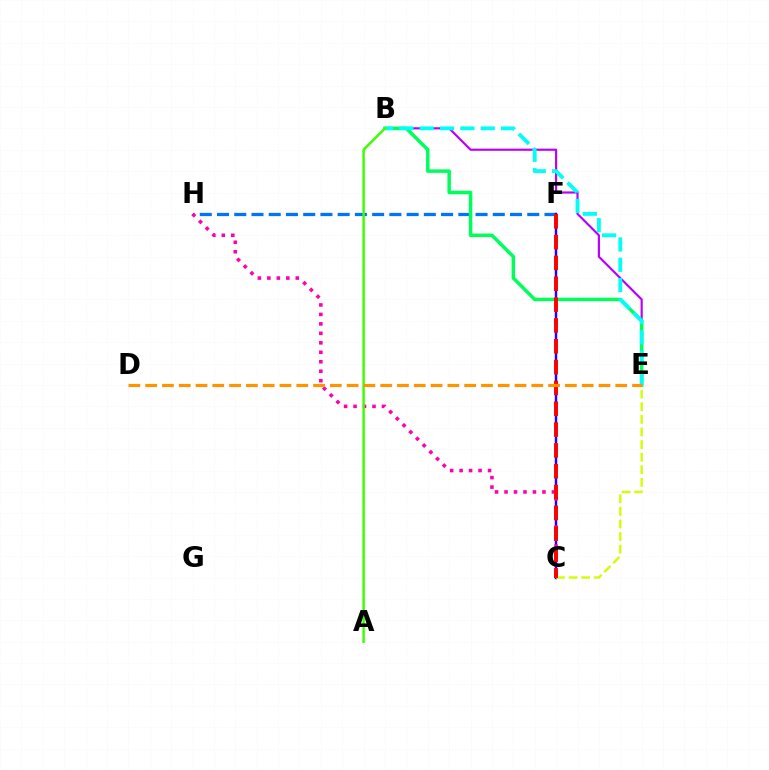{('F', 'H'): [{'color': '#0074ff', 'line_style': 'dashed', 'thickness': 2.34}], ('C', 'F'): [{'color': '#2500ff', 'line_style': 'solid', 'thickness': 1.76}, {'color': '#ff0000', 'line_style': 'dashed', 'thickness': 2.83}], ('C', 'E'): [{'color': '#d1ff00', 'line_style': 'dashed', 'thickness': 1.71}], ('B', 'E'): [{'color': '#b900ff', 'line_style': 'solid', 'thickness': 1.56}, {'color': '#00ff5c', 'line_style': 'solid', 'thickness': 2.52}, {'color': '#00fff6', 'line_style': 'dashed', 'thickness': 2.76}], ('C', 'H'): [{'color': '#ff00ac', 'line_style': 'dotted', 'thickness': 2.57}], ('A', 'B'): [{'color': '#3dff00', 'line_style': 'solid', 'thickness': 1.78}], ('D', 'E'): [{'color': '#ff9400', 'line_style': 'dashed', 'thickness': 2.28}]}